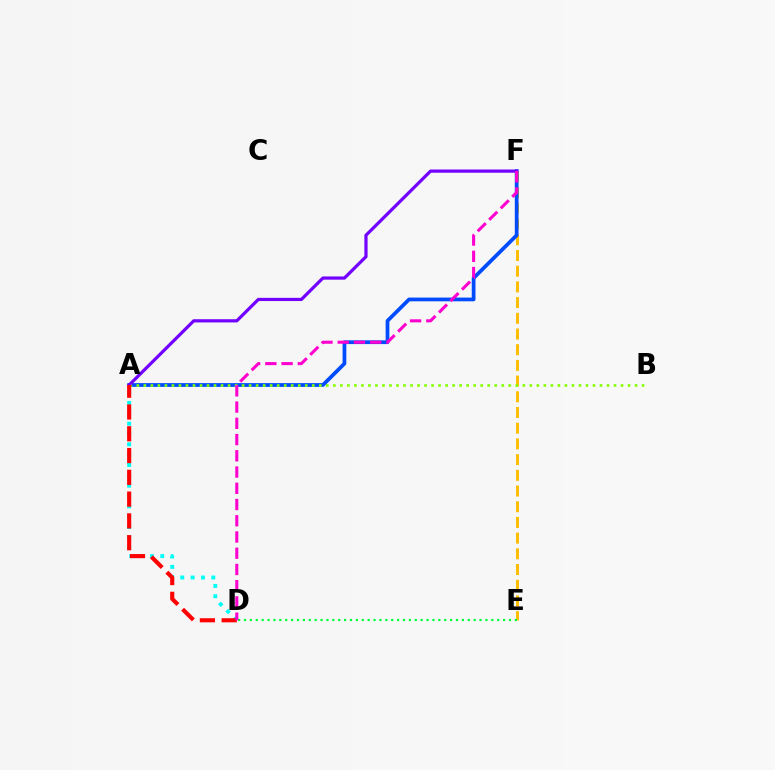{('A', 'D'): [{'color': '#00fff6', 'line_style': 'dotted', 'thickness': 2.81}, {'color': '#ff0000', 'line_style': 'dashed', 'thickness': 2.96}], ('E', 'F'): [{'color': '#ffbd00', 'line_style': 'dashed', 'thickness': 2.13}], ('A', 'F'): [{'color': '#004bff', 'line_style': 'solid', 'thickness': 2.69}, {'color': '#7200ff', 'line_style': 'solid', 'thickness': 2.31}], ('A', 'B'): [{'color': '#84ff00', 'line_style': 'dotted', 'thickness': 1.91}], ('D', 'E'): [{'color': '#00ff39', 'line_style': 'dotted', 'thickness': 1.6}], ('D', 'F'): [{'color': '#ff00cf', 'line_style': 'dashed', 'thickness': 2.21}]}